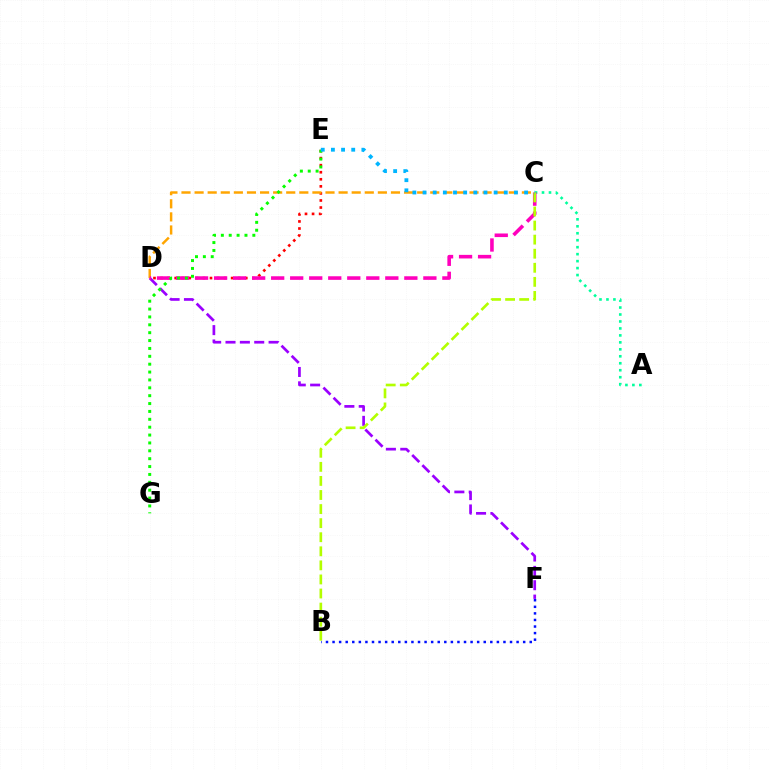{('D', 'E'): [{'color': '#ff0000', 'line_style': 'dotted', 'thickness': 1.92}], ('A', 'C'): [{'color': '#00ff9d', 'line_style': 'dotted', 'thickness': 1.89}], ('C', 'D'): [{'color': '#ffa500', 'line_style': 'dashed', 'thickness': 1.78}, {'color': '#ff00bd', 'line_style': 'dashed', 'thickness': 2.58}], ('D', 'F'): [{'color': '#9b00ff', 'line_style': 'dashed', 'thickness': 1.95}], ('B', 'F'): [{'color': '#0010ff', 'line_style': 'dotted', 'thickness': 1.79}], ('B', 'C'): [{'color': '#b3ff00', 'line_style': 'dashed', 'thickness': 1.91}], ('E', 'G'): [{'color': '#08ff00', 'line_style': 'dotted', 'thickness': 2.14}], ('C', 'E'): [{'color': '#00b5ff', 'line_style': 'dotted', 'thickness': 2.76}]}